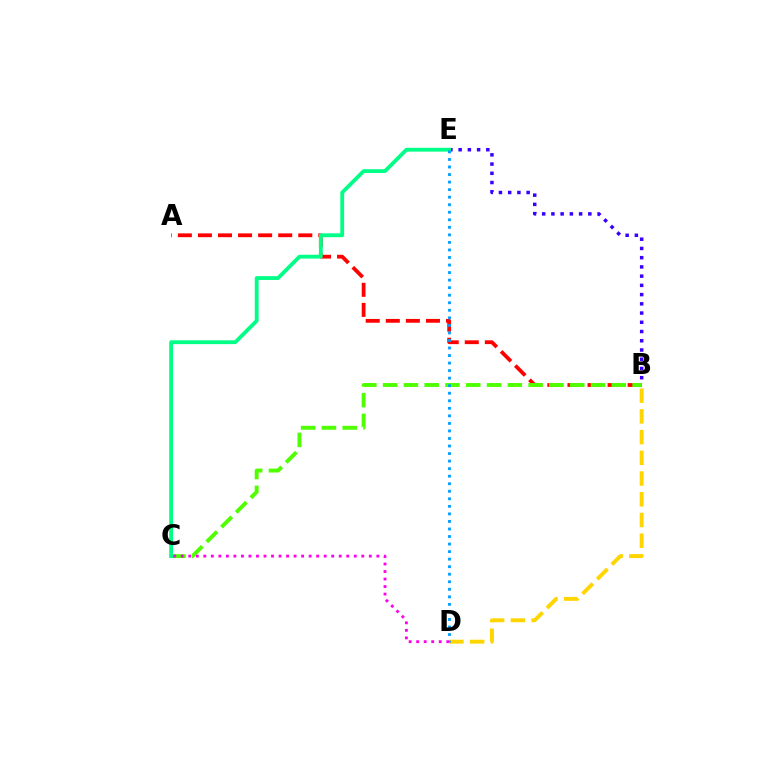{('A', 'B'): [{'color': '#ff0000', 'line_style': 'dashed', 'thickness': 2.73}], ('B', 'E'): [{'color': '#3700ff', 'line_style': 'dotted', 'thickness': 2.51}], ('B', 'C'): [{'color': '#4fff00', 'line_style': 'dashed', 'thickness': 2.82}], ('B', 'D'): [{'color': '#ffd500', 'line_style': 'dashed', 'thickness': 2.81}], ('C', 'E'): [{'color': '#00ff86', 'line_style': 'solid', 'thickness': 2.74}], ('D', 'E'): [{'color': '#009eff', 'line_style': 'dotted', 'thickness': 2.05}], ('C', 'D'): [{'color': '#ff00ed', 'line_style': 'dotted', 'thickness': 2.04}]}